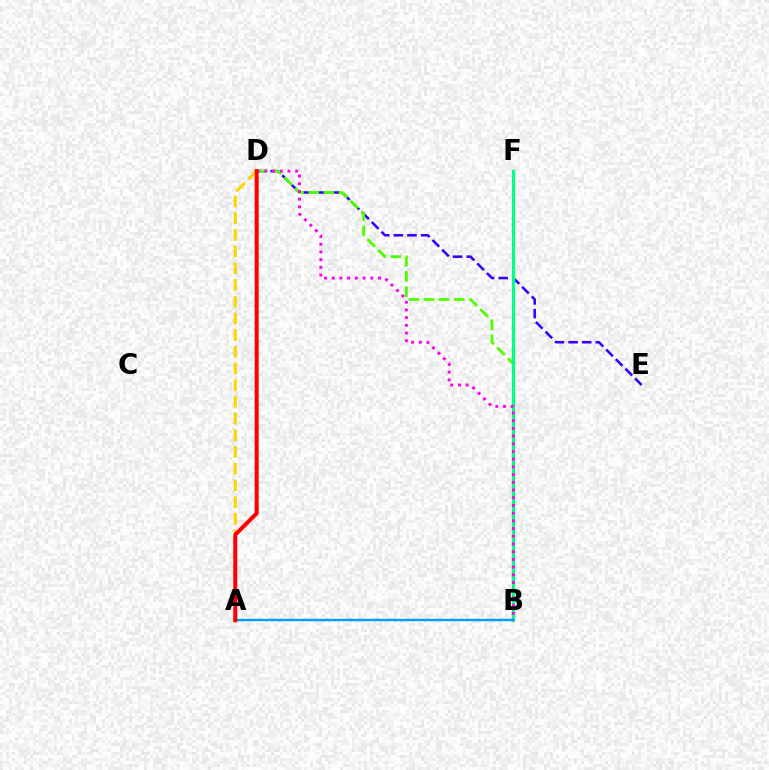{('D', 'E'): [{'color': '#3700ff', 'line_style': 'dashed', 'thickness': 1.85}], ('B', 'D'): [{'color': '#4fff00', 'line_style': 'dashed', 'thickness': 2.06}, {'color': '#ff00ed', 'line_style': 'dotted', 'thickness': 2.09}], ('A', 'D'): [{'color': '#ffd500', 'line_style': 'dashed', 'thickness': 2.27}, {'color': '#ff0000', 'line_style': 'solid', 'thickness': 2.87}], ('B', 'F'): [{'color': '#00ff86', 'line_style': 'solid', 'thickness': 2.31}], ('A', 'B'): [{'color': '#009eff', 'line_style': 'solid', 'thickness': 1.72}]}